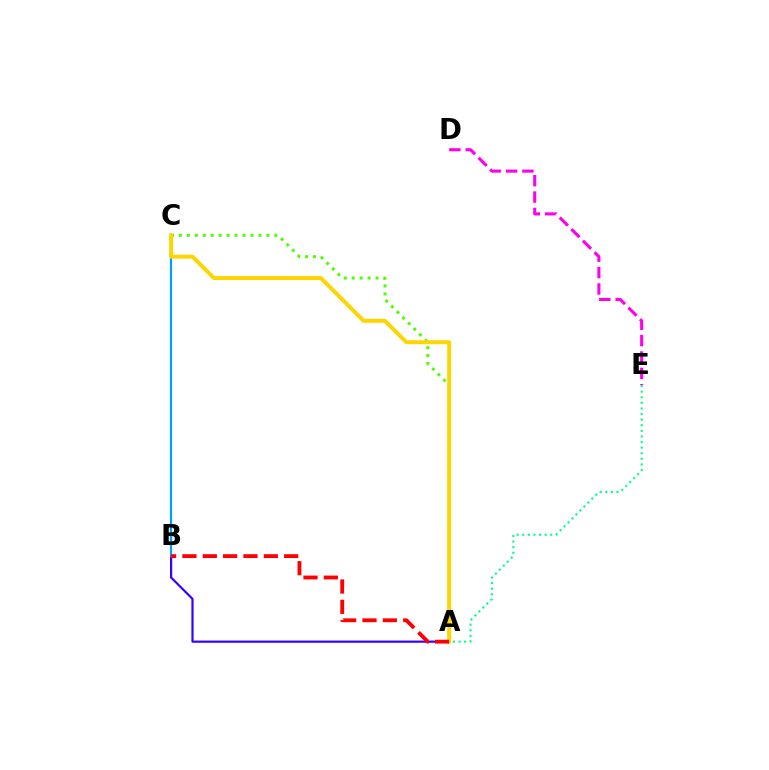{('A', 'B'): [{'color': '#3700ff', 'line_style': 'solid', 'thickness': 1.58}, {'color': '#ff0000', 'line_style': 'dashed', 'thickness': 2.77}], ('A', 'C'): [{'color': '#4fff00', 'line_style': 'dotted', 'thickness': 2.16}, {'color': '#ffd500', 'line_style': 'solid', 'thickness': 2.85}], ('B', 'C'): [{'color': '#009eff', 'line_style': 'solid', 'thickness': 1.61}], ('D', 'E'): [{'color': '#ff00ed', 'line_style': 'dashed', 'thickness': 2.22}], ('A', 'E'): [{'color': '#00ff86', 'line_style': 'dotted', 'thickness': 1.52}]}